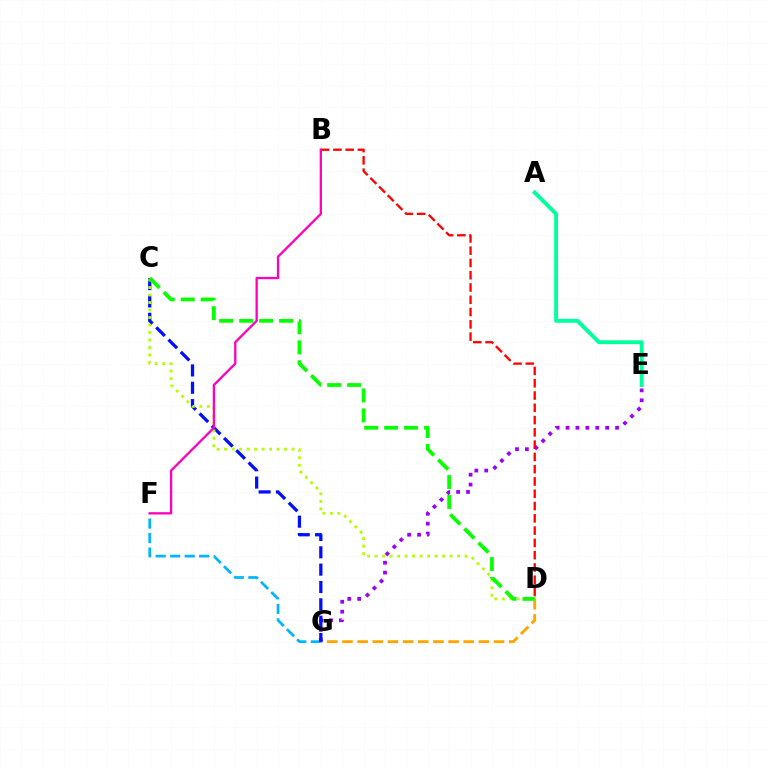{('F', 'G'): [{'color': '#00b5ff', 'line_style': 'dashed', 'thickness': 1.97}], ('D', 'G'): [{'color': '#ffa500', 'line_style': 'dashed', 'thickness': 2.06}], ('E', 'G'): [{'color': '#9b00ff', 'line_style': 'dotted', 'thickness': 2.69}], ('B', 'D'): [{'color': '#ff0000', 'line_style': 'dashed', 'thickness': 1.67}], ('C', 'G'): [{'color': '#0010ff', 'line_style': 'dashed', 'thickness': 2.36}], ('C', 'D'): [{'color': '#b3ff00', 'line_style': 'dotted', 'thickness': 2.04}, {'color': '#08ff00', 'line_style': 'dashed', 'thickness': 2.71}], ('A', 'E'): [{'color': '#00ff9d', 'line_style': 'solid', 'thickness': 2.81}], ('B', 'F'): [{'color': '#ff00bd', 'line_style': 'solid', 'thickness': 1.66}]}